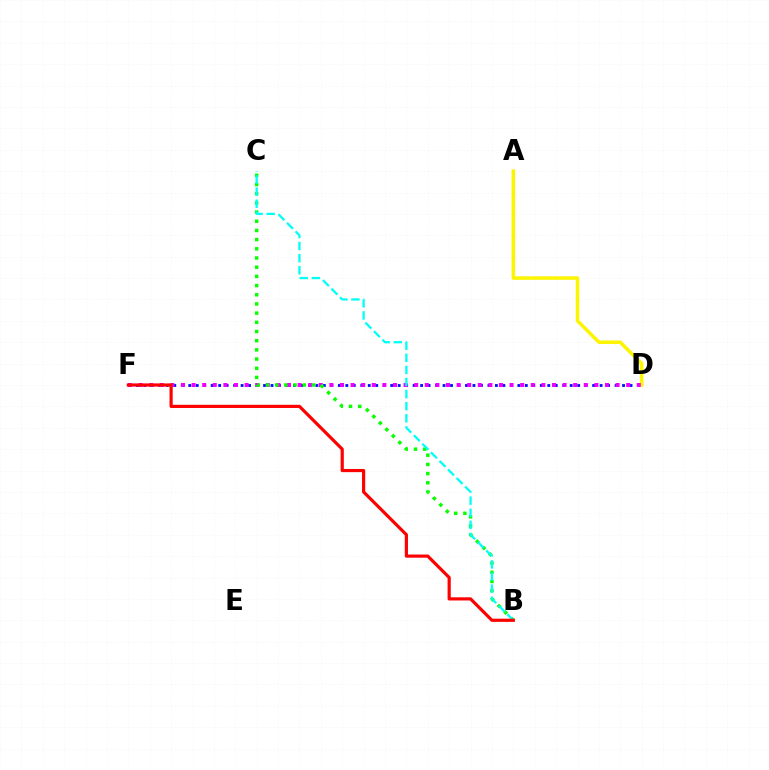{('D', 'F'): [{'color': '#0010ff', 'line_style': 'dotted', 'thickness': 2.03}, {'color': '#ee00ff', 'line_style': 'dotted', 'thickness': 2.88}], ('A', 'D'): [{'color': '#fcf500', 'line_style': 'solid', 'thickness': 2.53}], ('B', 'C'): [{'color': '#08ff00', 'line_style': 'dotted', 'thickness': 2.5}, {'color': '#00fff6', 'line_style': 'dashed', 'thickness': 1.64}], ('B', 'F'): [{'color': '#ff0000', 'line_style': 'solid', 'thickness': 2.29}]}